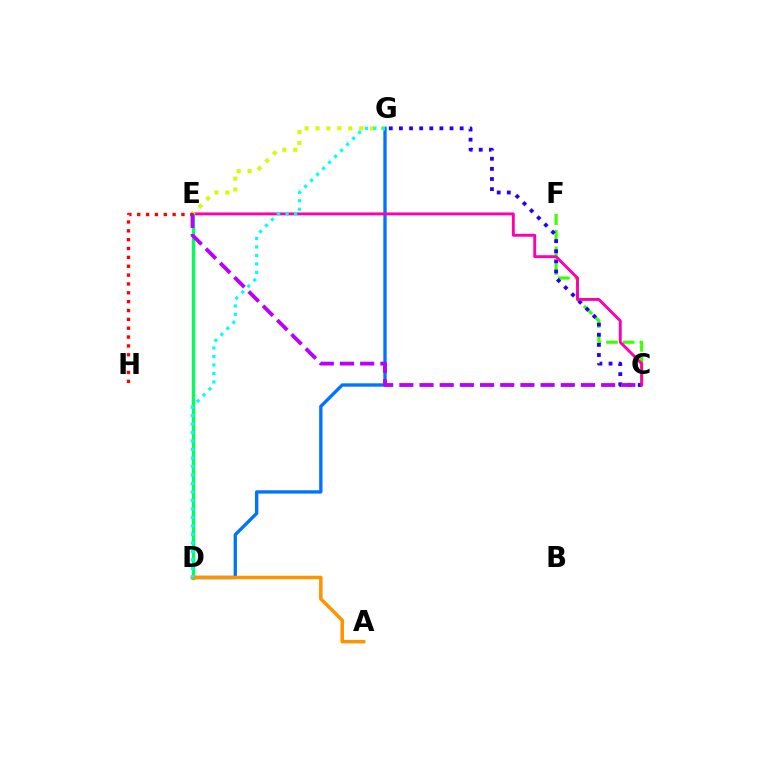{('C', 'F'): [{'color': '#3dff00', 'line_style': 'dashed', 'thickness': 2.26}], ('C', 'G'): [{'color': '#2500ff', 'line_style': 'dotted', 'thickness': 2.75}], ('D', 'G'): [{'color': '#0074ff', 'line_style': 'solid', 'thickness': 2.41}, {'color': '#00fff6', 'line_style': 'dotted', 'thickness': 2.31}], ('C', 'E'): [{'color': '#ff00ac', 'line_style': 'solid', 'thickness': 2.08}, {'color': '#b900ff', 'line_style': 'dashed', 'thickness': 2.74}], ('D', 'E'): [{'color': '#00ff5c', 'line_style': 'solid', 'thickness': 2.36}], ('E', 'G'): [{'color': '#d1ff00', 'line_style': 'dotted', 'thickness': 2.96}], ('E', 'H'): [{'color': '#ff0000', 'line_style': 'dotted', 'thickness': 2.41}], ('A', 'D'): [{'color': '#ff9400', 'line_style': 'solid', 'thickness': 2.53}]}